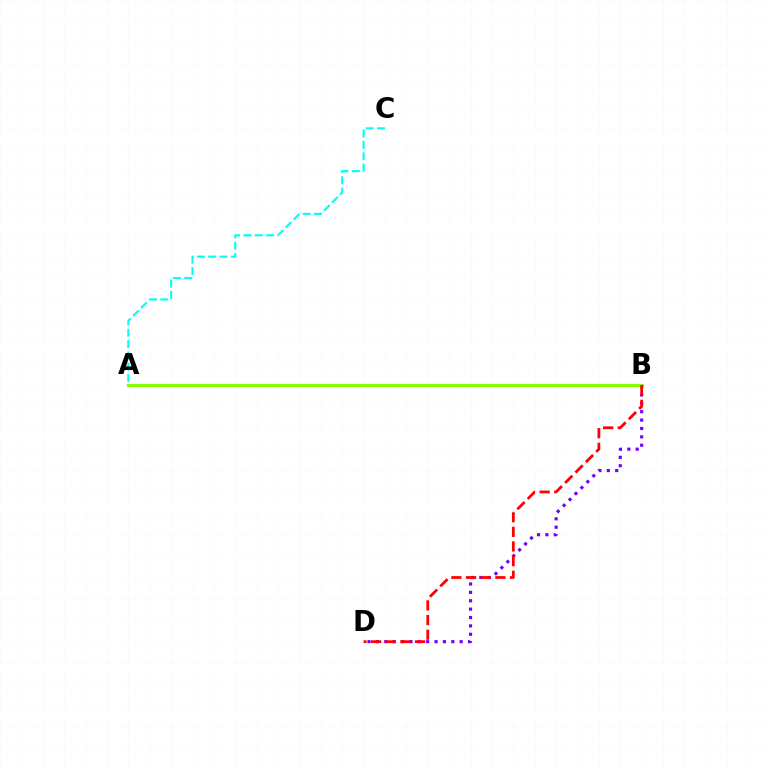{('B', 'D'): [{'color': '#7200ff', 'line_style': 'dotted', 'thickness': 2.28}, {'color': '#ff0000', 'line_style': 'dashed', 'thickness': 1.99}], ('A', 'C'): [{'color': '#00fff6', 'line_style': 'dashed', 'thickness': 1.54}], ('A', 'B'): [{'color': '#84ff00', 'line_style': 'solid', 'thickness': 2.27}]}